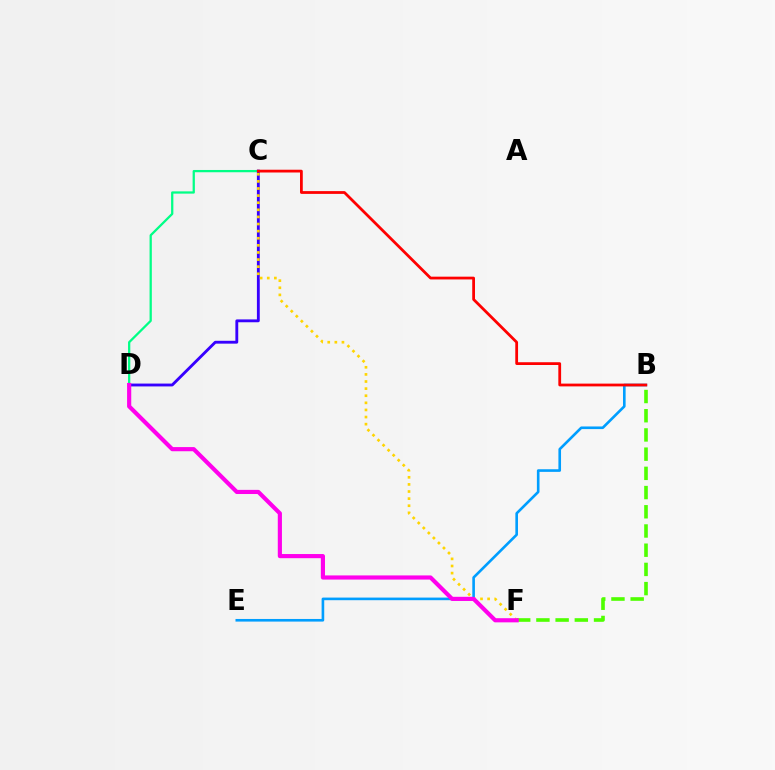{('C', 'D'): [{'color': '#00ff86', 'line_style': 'solid', 'thickness': 1.63}, {'color': '#3700ff', 'line_style': 'solid', 'thickness': 2.05}], ('B', 'E'): [{'color': '#009eff', 'line_style': 'solid', 'thickness': 1.89}], ('B', 'C'): [{'color': '#ff0000', 'line_style': 'solid', 'thickness': 2.0}], ('B', 'F'): [{'color': '#4fff00', 'line_style': 'dashed', 'thickness': 2.61}], ('C', 'F'): [{'color': '#ffd500', 'line_style': 'dotted', 'thickness': 1.93}], ('D', 'F'): [{'color': '#ff00ed', 'line_style': 'solid', 'thickness': 2.99}]}